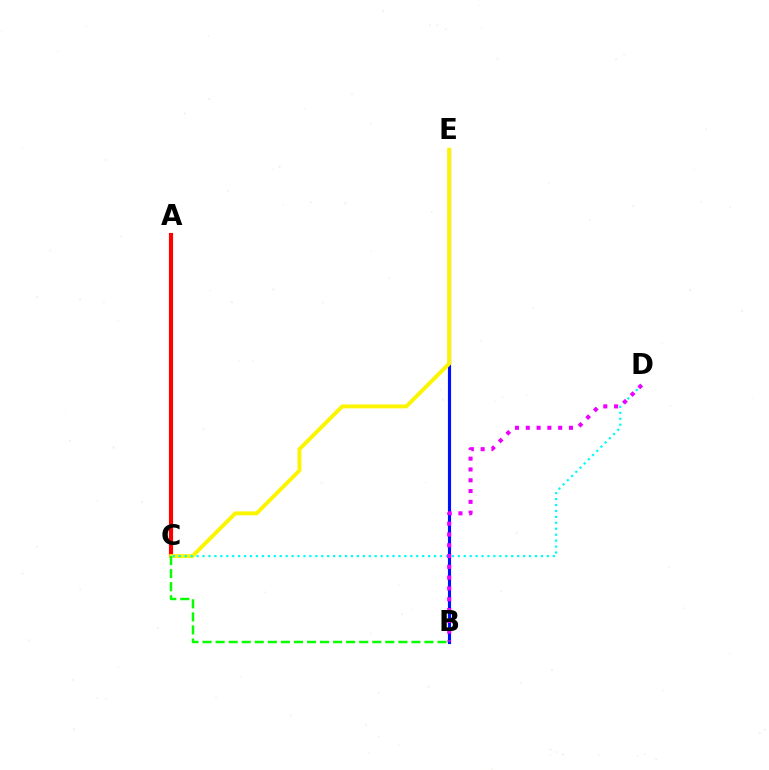{('B', 'E'): [{'color': '#0010ff', 'line_style': 'solid', 'thickness': 2.26}], ('A', 'C'): [{'color': '#ff0000', 'line_style': 'solid', 'thickness': 2.98}], ('C', 'E'): [{'color': '#fcf500', 'line_style': 'solid', 'thickness': 2.82}], ('B', 'C'): [{'color': '#08ff00', 'line_style': 'dashed', 'thickness': 1.77}], ('C', 'D'): [{'color': '#00fff6', 'line_style': 'dotted', 'thickness': 1.61}], ('B', 'D'): [{'color': '#ee00ff', 'line_style': 'dotted', 'thickness': 2.93}]}